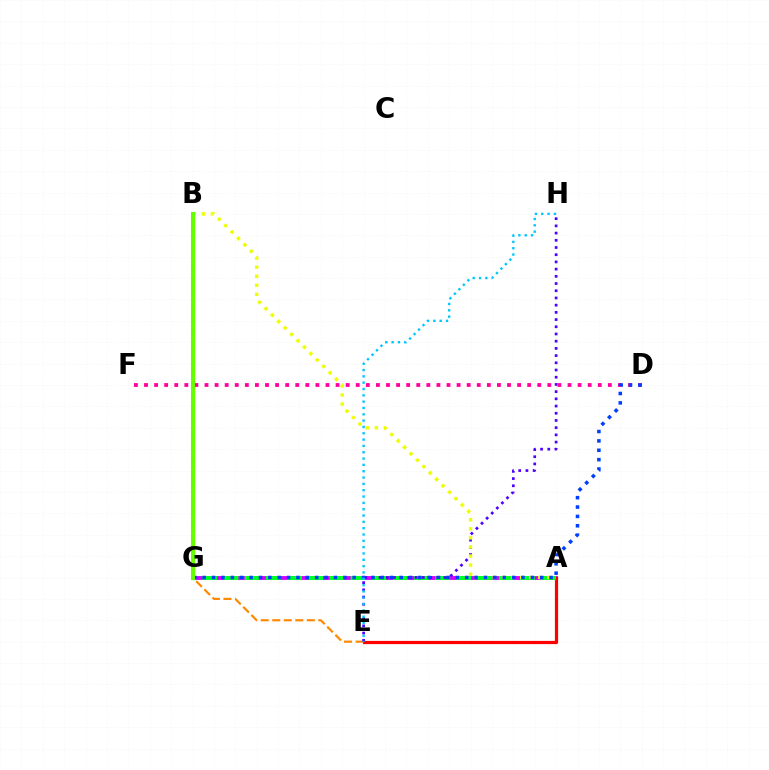{('A', 'G'): [{'color': '#d600ff', 'line_style': 'solid', 'thickness': 2.78}, {'color': '#00ff27', 'line_style': 'dashed', 'thickness': 2.88}], ('A', 'E'): [{'color': '#ff0000', 'line_style': 'solid', 'thickness': 2.31}], ('E', 'G'): [{'color': '#ff8800', 'line_style': 'dashed', 'thickness': 1.57}], ('B', 'G'): [{'color': '#00ffaf', 'line_style': 'solid', 'thickness': 2.37}, {'color': '#66ff00', 'line_style': 'solid', 'thickness': 2.93}], ('E', 'H'): [{'color': '#4f00ff', 'line_style': 'dotted', 'thickness': 1.96}, {'color': '#00c7ff', 'line_style': 'dotted', 'thickness': 1.72}], ('A', 'B'): [{'color': '#eeff00', 'line_style': 'dotted', 'thickness': 2.46}], ('D', 'F'): [{'color': '#ff00a0', 'line_style': 'dotted', 'thickness': 2.74}], ('D', 'G'): [{'color': '#003fff', 'line_style': 'dotted', 'thickness': 2.55}]}